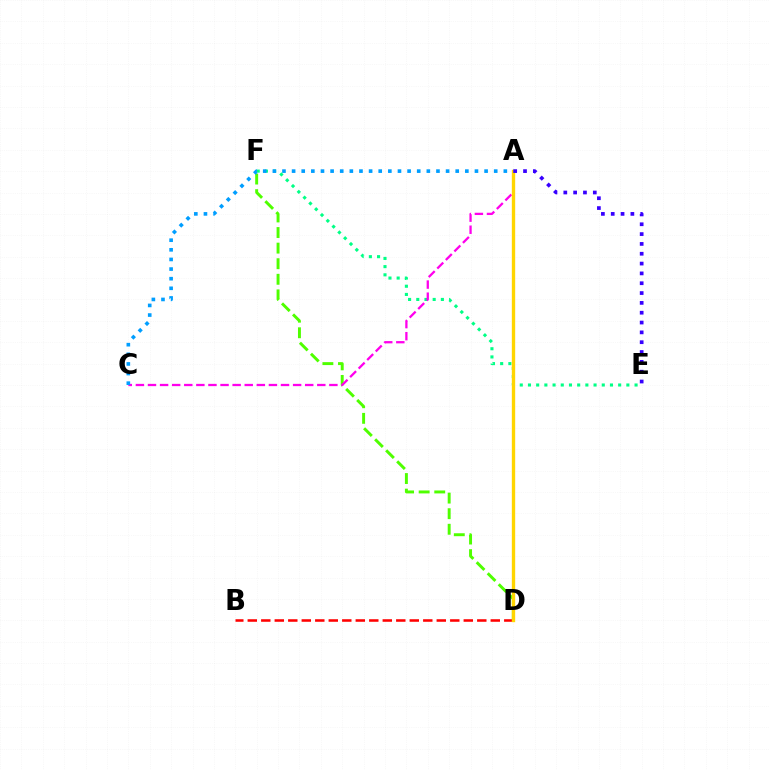{('E', 'F'): [{'color': '#00ff86', 'line_style': 'dotted', 'thickness': 2.23}], ('B', 'D'): [{'color': '#ff0000', 'line_style': 'dashed', 'thickness': 1.83}], ('D', 'F'): [{'color': '#4fff00', 'line_style': 'dashed', 'thickness': 2.12}], ('A', 'C'): [{'color': '#ff00ed', 'line_style': 'dashed', 'thickness': 1.64}, {'color': '#009eff', 'line_style': 'dotted', 'thickness': 2.61}], ('A', 'D'): [{'color': '#ffd500', 'line_style': 'solid', 'thickness': 2.41}], ('A', 'E'): [{'color': '#3700ff', 'line_style': 'dotted', 'thickness': 2.67}]}